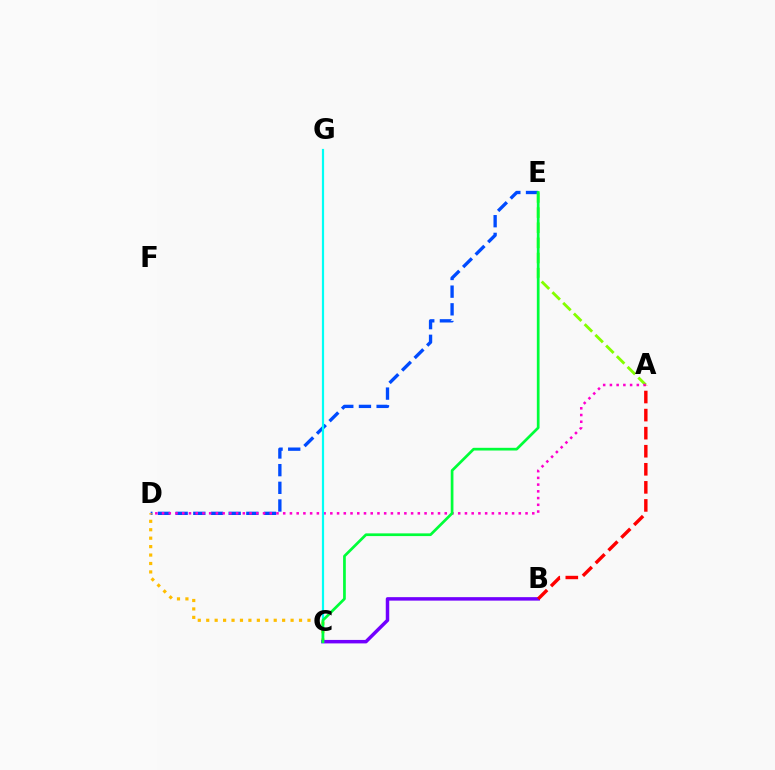{('D', 'E'): [{'color': '#004bff', 'line_style': 'dashed', 'thickness': 2.4}], ('C', 'D'): [{'color': '#ffbd00', 'line_style': 'dotted', 'thickness': 2.29}], ('A', 'E'): [{'color': '#84ff00', 'line_style': 'dashed', 'thickness': 2.06}], ('B', 'C'): [{'color': '#7200ff', 'line_style': 'solid', 'thickness': 2.5}], ('A', 'D'): [{'color': '#ff00cf', 'line_style': 'dotted', 'thickness': 1.83}], ('C', 'G'): [{'color': '#00fff6', 'line_style': 'solid', 'thickness': 1.58}], ('C', 'E'): [{'color': '#00ff39', 'line_style': 'solid', 'thickness': 1.95}], ('A', 'B'): [{'color': '#ff0000', 'line_style': 'dashed', 'thickness': 2.45}]}